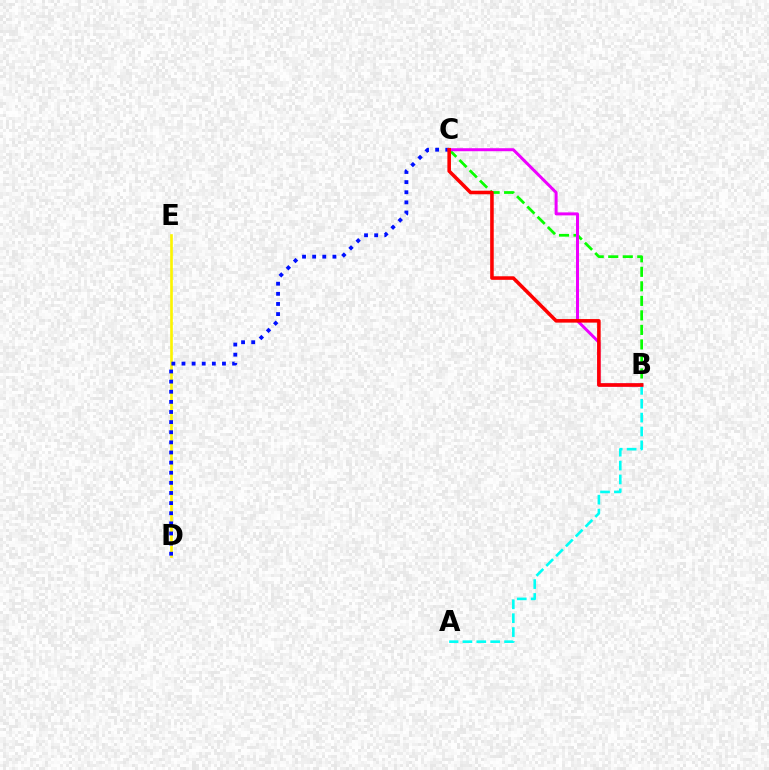{('D', 'E'): [{'color': '#fcf500', 'line_style': 'solid', 'thickness': 1.91}], ('C', 'D'): [{'color': '#0010ff', 'line_style': 'dotted', 'thickness': 2.75}], ('B', 'C'): [{'color': '#08ff00', 'line_style': 'dashed', 'thickness': 1.97}, {'color': '#ee00ff', 'line_style': 'solid', 'thickness': 2.16}, {'color': '#ff0000', 'line_style': 'solid', 'thickness': 2.56}], ('A', 'B'): [{'color': '#00fff6', 'line_style': 'dashed', 'thickness': 1.88}]}